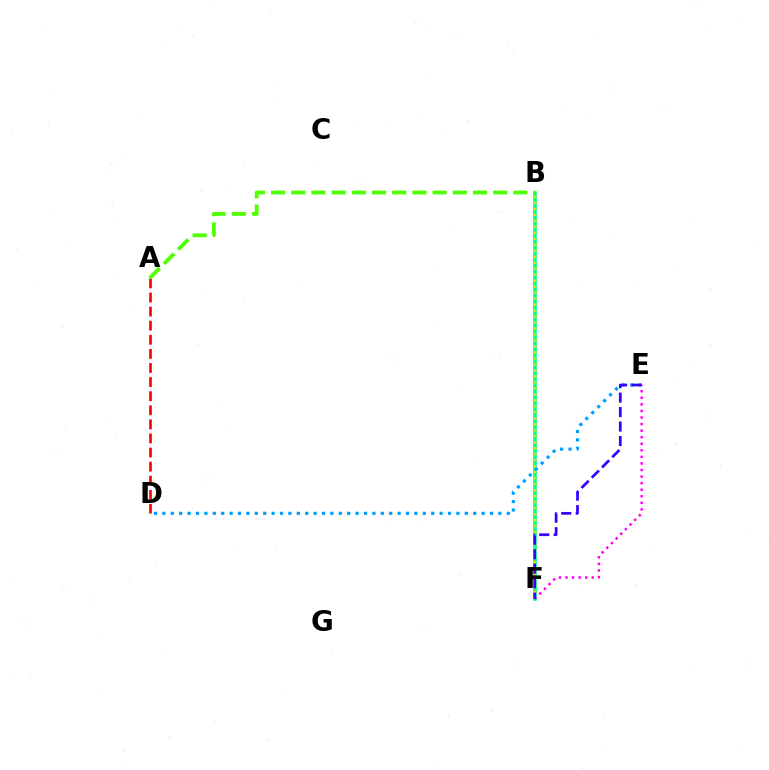{('B', 'F'): [{'color': '#00ff86', 'line_style': 'solid', 'thickness': 2.57}, {'color': '#ffd500', 'line_style': 'dotted', 'thickness': 1.63}], ('E', 'F'): [{'color': '#ff00ed', 'line_style': 'dotted', 'thickness': 1.78}, {'color': '#3700ff', 'line_style': 'dashed', 'thickness': 1.97}], ('D', 'E'): [{'color': '#009eff', 'line_style': 'dotted', 'thickness': 2.28}], ('A', 'D'): [{'color': '#ff0000', 'line_style': 'dashed', 'thickness': 1.91}], ('A', 'B'): [{'color': '#4fff00', 'line_style': 'dashed', 'thickness': 2.74}]}